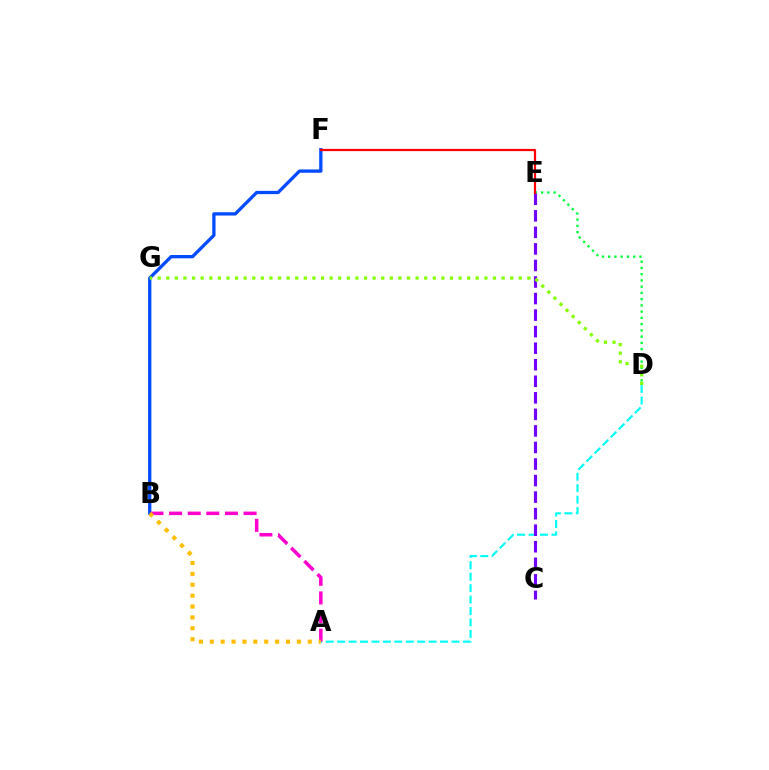{('D', 'E'): [{'color': '#00ff39', 'line_style': 'dotted', 'thickness': 1.7}], ('A', 'D'): [{'color': '#00fff6', 'line_style': 'dashed', 'thickness': 1.55}], ('C', 'E'): [{'color': '#7200ff', 'line_style': 'dashed', 'thickness': 2.25}], ('B', 'F'): [{'color': '#004bff', 'line_style': 'solid', 'thickness': 2.37}], ('A', 'B'): [{'color': '#ff00cf', 'line_style': 'dashed', 'thickness': 2.53}, {'color': '#ffbd00', 'line_style': 'dotted', 'thickness': 2.96}], ('D', 'G'): [{'color': '#84ff00', 'line_style': 'dotted', 'thickness': 2.34}], ('E', 'F'): [{'color': '#ff0000', 'line_style': 'solid', 'thickness': 1.6}]}